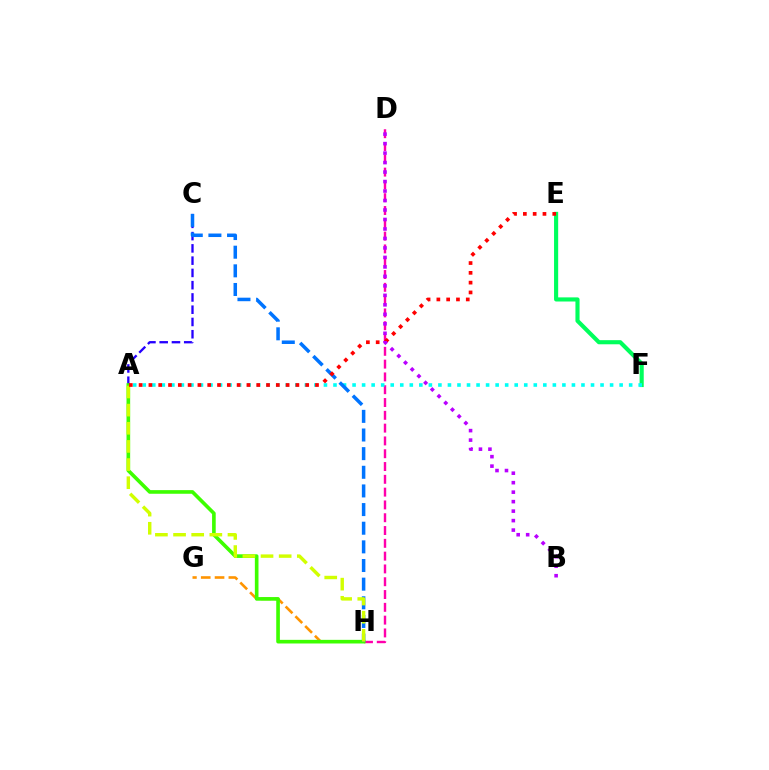{('D', 'H'): [{'color': '#ff00ac', 'line_style': 'dashed', 'thickness': 1.74}], ('A', 'C'): [{'color': '#2500ff', 'line_style': 'dashed', 'thickness': 1.67}], ('E', 'F'): [{'color': '#00ff5c', 'line_style': 'solid', 'thickness': 2.97}], ('G', 'H'): [{'color': '#ff9400', 'line_style': 'dashed', 'thickness': 1.88}], ('A', 'F'): [{'color': '#00fff6', 'line_style': 'dotted', 'thickness': 2.59}], ('A', 'H'): [{'color': '#3dff00', 'line_style': 'solid', 'thickness': 2.62}, {'color': '#d1ff00', 'line_style': 'dashed', 'thickness': 2.46}], ('C', 'H'): [{'color': '#0074ff', 'line_style': 'dashed', 'thickness': 2.53}], ('A', 'E'): [{'color': '#ff0000', 'line_style': 'dotted', 'thickness': 2.66}], ('B', 'D'): [{'color': '#b900ff', 'line_style': 'dotted', 'thickness': 2.58}]}